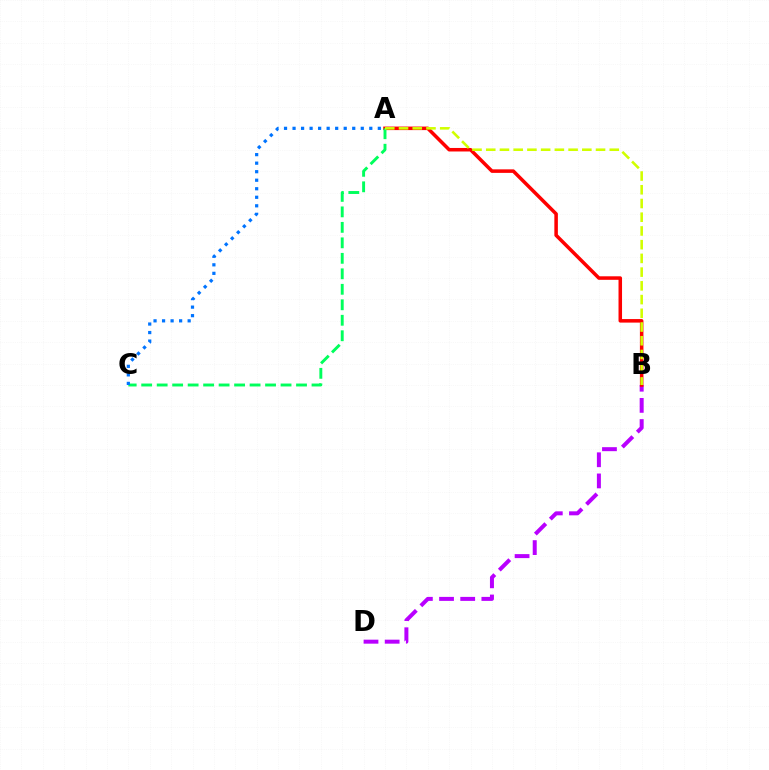{('B', 'D'): [{'color': '#b900ff', 'line_style': 'dashed', 'thickness': 2.87}], ('A', 'B'): [{'color': '#ff0000', 'line_style': 'solid', 'thickness': 2.54}, {'color': '#d1ff00', 'line_style': 'dashed', 'thickness': 1.86}], ('A', 'C'): [{'color': '#00ff5c', 'line_style': 'dashed', 'thickness': 2.1}, {'color': '#0074ff', 'line_style': 'dotted', 'thickness': 2.32}]}